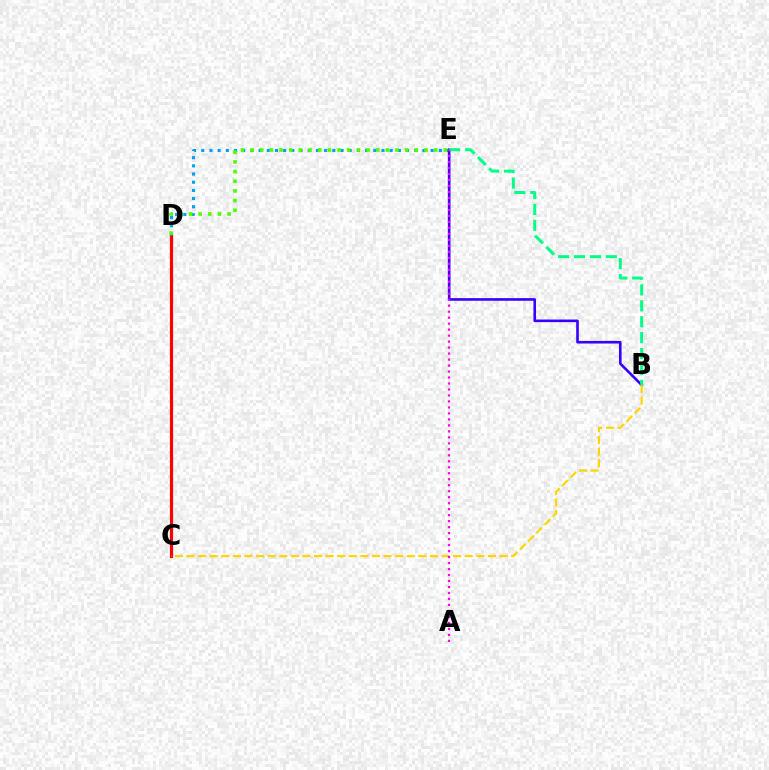{('C', 'D'): [{'color': '#ff0000', 'line_style': 'solid', 'thickness': 2.29}], ('D', 'E'): [{'color': '#009eff', 'line_style': 'dotted', 'thickness': 2.23}, {'color': '#4fff00', 'line_style': 'dotted', 'thickness': 2.63}], ('B', 'E'): [{'color': '#3700ff', 'line_style': 'solid', 'thickness': 1.88}, {'color': '#00ff86', 'line_style': 'dashed', 'thickness': 2.16}], ('B', 'C'): [{'color': '#ffd500', 'line_style': 'dashed', 'thickness': 1.58}], ('A', 'E'): [{'color': '#ff00ed', 'line_style': 'dotted', 'thickness': 1.63}]}